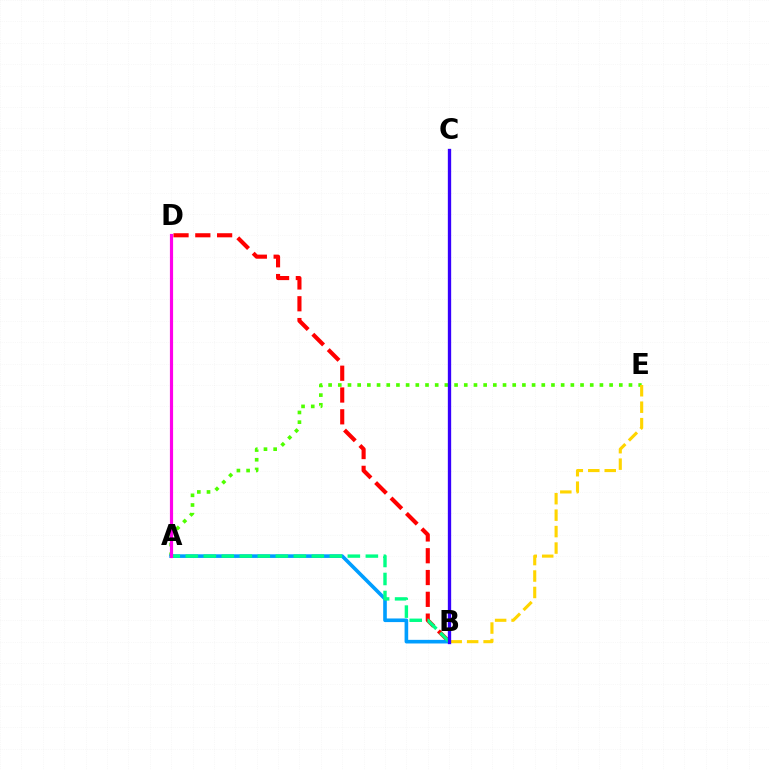{('B', 'D'): [{'color': '#ff0000', 'line_style': 'dashed', 'thickness': 2.96}], ('A', 'E'): [{'color': '#4fff00', 'line_style': 'dotted', 'thickness': 2.63}], ('A', 'B'): [{'color': '#009eff', 'line_style': 'solid', 'thickness': 2.61}, {'color': '#00ff86', 'line_style': 'dashed', 'thickness': 2.45}], ('B', 'E'): [{'color': '#ffd500', 'line_style': 'dashed', 'thickness': 2.24}], ('B', 'C'): [{'color': '#3700ff', 'line_style': 'solid', 'thickness': 2.39}], ('A', 'D'): [{'color': '#ff00ed', 'line_style': 'solid', 'thickness': 2.28}]}